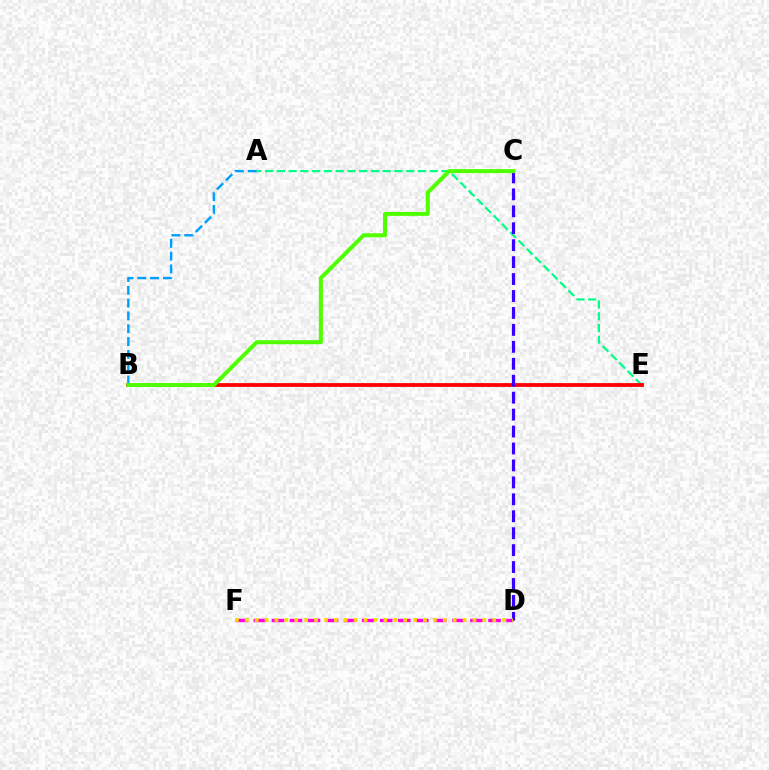{('D', 'F'): [{'color': '#ff00ed', 'line_style': 'dashed', 'thickness': 2.45}, {'color': '#ffd500', 'line_style': 'dotted', 'thickness': 2.69}], ('A', 'E'): [{'color': '#00ff86', 'line_style': 'dashed', 'thickness': 1.6}], ('B', 'E'): [{'color': '#ff0000', 'line_style': 'solid', 'thickness': 2.72}], ('C', 'D'): [{'color': '#3700ff', 'line_style': 'dashed', 'thickness': 2.3}], ('A', 'B'): [{'color': '#009eff', 'line_style': 'dashed', 'thickness': 1.74}], ('B', 'C'): [{'color': '#4fff00', 'line_style': 'solid', 'thickness': 2.88}]}